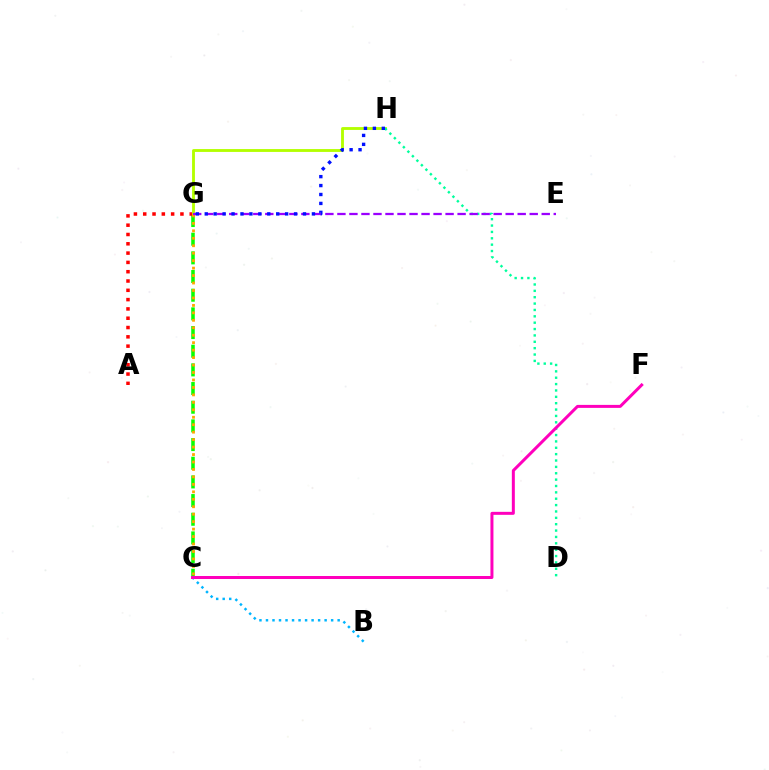{('B', 'C'): [{'color': '#00b5ff', 'line_style': 'dotted', 'thickness': 1.77}], ('C', 'G'): [{'color': '#08ff00', 'line_style': 'dashed', 'thickness': 2.54}, {'color': '#ffa500', 'line_style': 'dotted', 'thickness': 2.03}], ('A', 'G'): [{'color': '#ff0000', 'line_style': 'dotted', 'thickness': 2.53}], ('G', 'H'): [{'color': '#b3ff00', 'line_style': 'solid', 'thickness': 2.05}, {'color': '#0010ff', 'line_style': 'dotted', 'thickness': 2.43}], ('D', 'H'): [{'color': '#00ff9d', 'line_style': 'dotted', 'thickness': 1.73}], ('C', 'F'): [{'color': '#ff00bd', 'line_style': 'solid', 'thickness': 2.16}], ('E', 'G'): [{'color': '#9b00ff', 'line_style': 'dashed', 'thickness': 1.63}]}